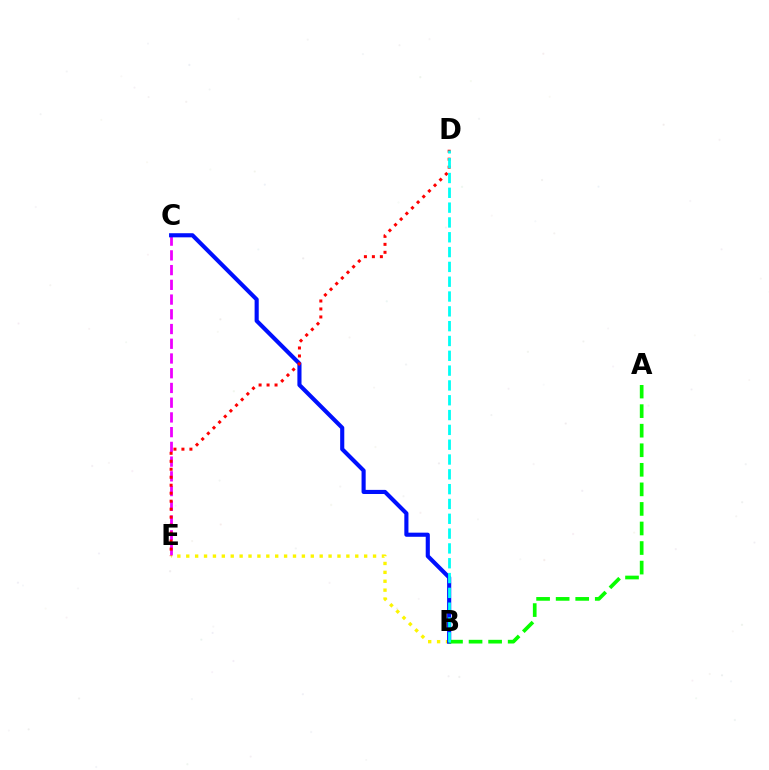{('B', 'E'): [{'color': '#fcf500', 'line_style': 'dotted', 'thickness': 2.42}], ('C', 'E'): [{'color': '#ee00ff', 'line_style': 'dashed', 'thickness': 2.0}], ('B', 'C'): [{'color': '#0010ff', 'line_style': 'solid', 'thickness': 2.97}], ('A', 'B'): [{'color': '#08ff00', 'line_style': 'dashed', 'thickness': 2.66}], ('D', 'E'): [{'color': '#ff0000', 'line_style': 'dotted', 'thickness': 2.17}], ('B', 'D'): [{'color': '#00fff6', 'line_style': 'dashed', 'thickness': 2.01}]}